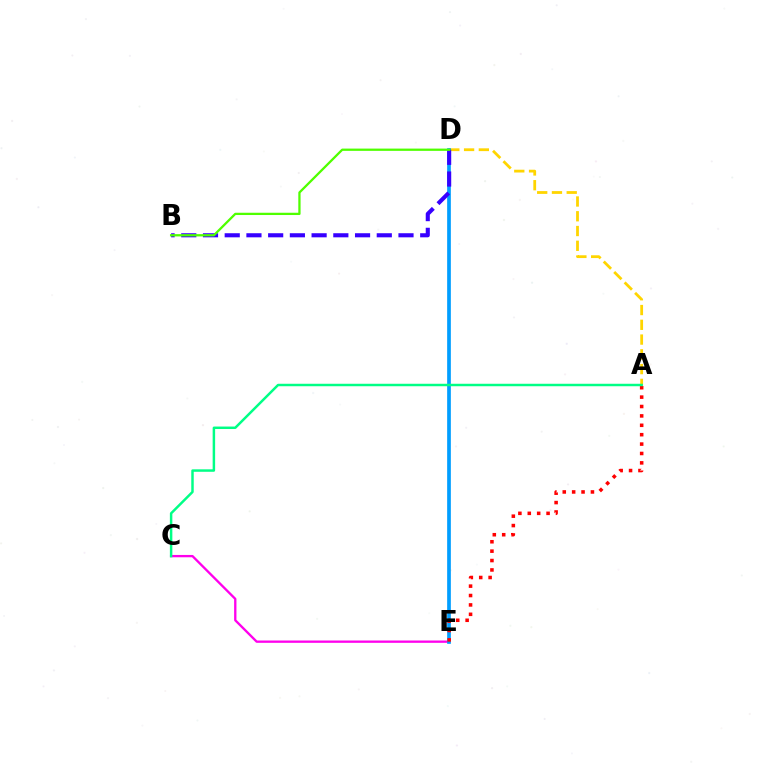{('C', 'E'): [{'color': '#ff00ed', 'line_style': 'solid', 'thickness': 1.67}], ('A', 'D'): [{'color': '#ffd500', 'line_style': 'dashed', 'thickness': 2.01}], ('D', 'E'): [{'color': '#009eff', 'line_style': 'solid', 'thickness': 2.66}], ('B', 'D'): [{'color': '#3700ff', 'line_style': 'dashed', 'thickness': 2.95}, {'color': '#4fff00', 'line_style': 'solid', 'thickness': 1.64}], ('A', 'E'): [{'color': '#ff0000', 'line_style': 'dotted', 'thickness': 2.55}], ('A', 'C'): [{'color': '#00ff86', 'line_style': 'solid', 'thickness': 1.78}]}